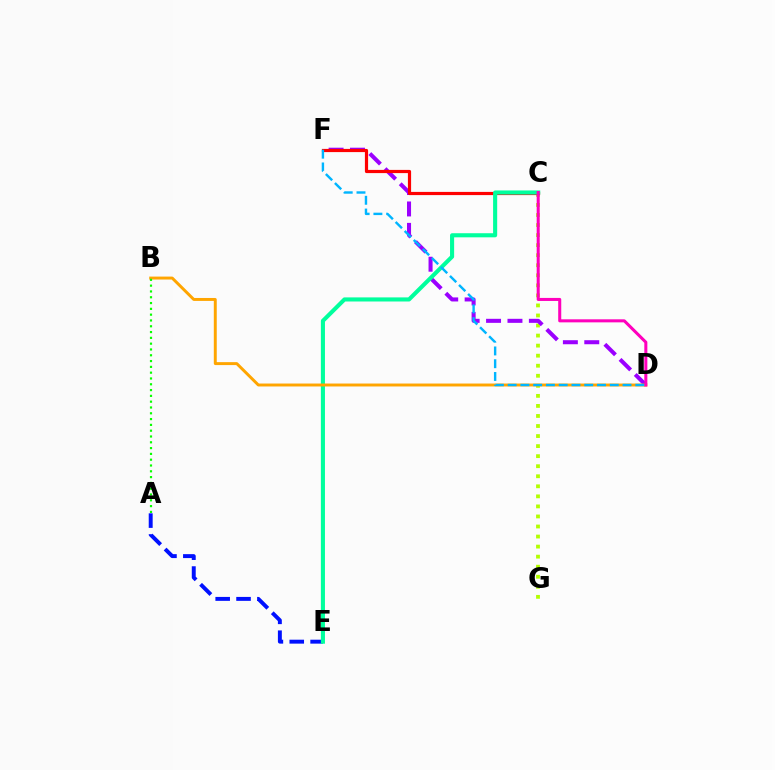{('C', 'G'): [{'color': '#b3ff00', 'line_style': 'dotted', 'thickness': 2.73}], ('D', 'F'): [{'color': '#9b00ff', 'line_style': 'dashed', 'thickness': 2.91}, {'color': '#00b5ff', 'line_style': 'dashed', 'thickness': 1.73}], ('C', 'F'): [{'color': '#ff0000', 'line_style': 'solid', 'thickness': 2.3}], ('A', 'E'): [{'color': '#0010ff', 'line_style': 'dashed', 'thickness': 2.83}], ('C', 'E'): [{'color': '#00ff9d', 'line_style': 'solid', 'thickness': 2.95}], ('B', 'D'): [{'color': '#ffa500', 'line_style': 'solid', 'thickness': 2.12}], ('C', 'D'): [{'color': '#ff00bd', 'line_style': 'solid', 'thickness': 2.19}], ('A', 'B'): [{'color': '#08ff00', 'line_style': 'dotted', 'thickness': 1.58}]}